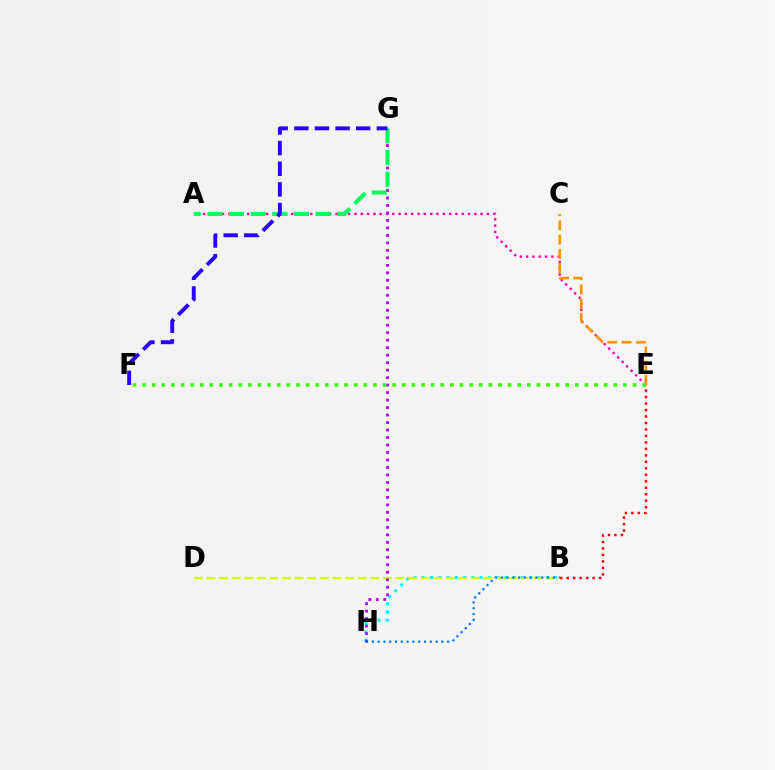{('B', 'H'): [{'color': '#00fff6', 'line_style': 'dotted', 'thickness': 2.24}, {'color': '#0074ff', 'line_style': 'dotted', 'thickness': 1.57}], ('B', 'D'): [{'color': '#d1ff00', 'line_style': 'dashed', 'thickness': 1.71}], ('A', 'E'): [{'color': '#ff00ac', 'line_style': 'dotted', 'thickness': 1.71}], ('G', 'H'): [{'color': '#b900ff', 'line_style': 'dotted', 'thickness': 2.03}], ('C', 'E'): [{'color': '#ff9400', 'line_style': 'dashed', 'thickness': 1.94}], ('A', 'G'): [{'color': '#00ff5c', 'line_style': 'dashed', 'thickness': 2.94}], ('B', 'E'): [{'color': '#ff0000', 'line_style': 'dotted', 'thickness': 1.76}], ('E', 'F'): [{'color': '#3dff00', 'line_style': 'dotted', 'thickness': 2.61}], ('F', 'G'): [{'color': '#2500ff', 'line_style': 'dashed', 'thickness': 2.8}]}